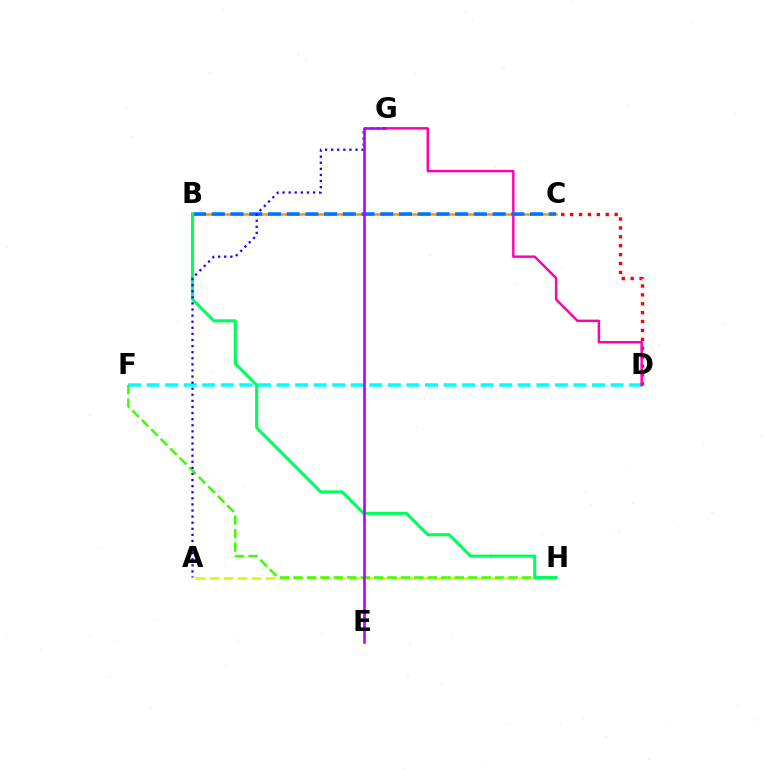{('D', 'F'): [{'color': '#00fff6', 'line_style': 'dashed', 'thickness': 2.52}], ('B', 'C'): [{'color': '#ff9400', 'line_style': 'solid', 'thickness': 1.8}, {'color': '#0074ff', 'line_style': 'dashed', 'thickness': 2.54}], ('A', 'H'): [{'color': '#d1ff00', 'line_style': 'dashed', 'thickness': 1.91}], ('C', 'D'): [{'color': '#ff0000', 'line_style': 'dotted', 'thickness': 2.42}], ('D', 'G'): [{'color': '#ff00ac', 'line_style': 'solid', 'thickness': 1.76}], ('F', 'H'): [{'color': '#3dff00', 'line_style': 'dashed', 'thickness': 1.83}], ('B', 'H'): [{'color': '#00ff5c', 'line_style': 'solid', 'thickness': 2.24}], ('A', 'G'): [{'color': '#2500ff', 'line_style': 'dotted', 'thickness': 1.65}], ('E', 'G'): [{'color': '#b900ff', 'line_style': 'solid', 'thickness': 1.88}]}